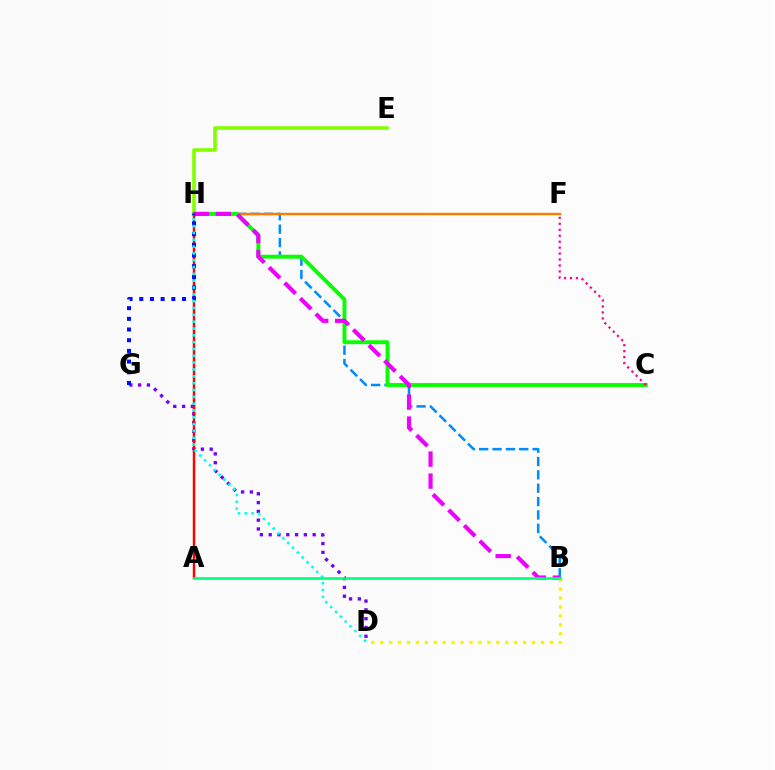{('B', 'H'): [{'color': '#008cff', 'line_style': 'dashed', 'thickness': 1.82}, {'color': '#ee00ff', 'line_style': 'dashed', 'thickness': 2.99}], ('F', 'H'): [{'color': '#ff7c00', 'line_style': 'solid', 'thickness': 1.77}], ('E', 'H'): [{'color': '#84ff00', 'line_style': 'solid', 'thickness': 2.6}], ('C', 'H'): [{'color': '#08ff00', 'line_style': 'solid', 'thickness': 2.8}], ('D', 'G'): [{'color': '#7200ff', 'line_style': 'dotted', 'thickness': 2.39}], ('B', 'D'): [{'color': '#fcf500', 'line_style': 'dotted', 'thickness': 2.43}], ('A', 'H'): [{'color': '#ff0000', 'line_style': 'solid', 'thickness': 1.77}], ('G', 'H'): [{'color': '#0010ff', 'line_style': 'dotted', 'thickness': 2.91}], ('C', 'F'): [{'color': '#ff0094', 'line_style': 'dotted', 'thickness': 1.62}], ('D', 'H'): [{'color': '#00fff6', 'line_style': 'dotted', 'thickness': 1.86}], ('A', 'B'): [{'color': '#00ff74', 'line_style': 'solid', 'thickness': 1.85}]}